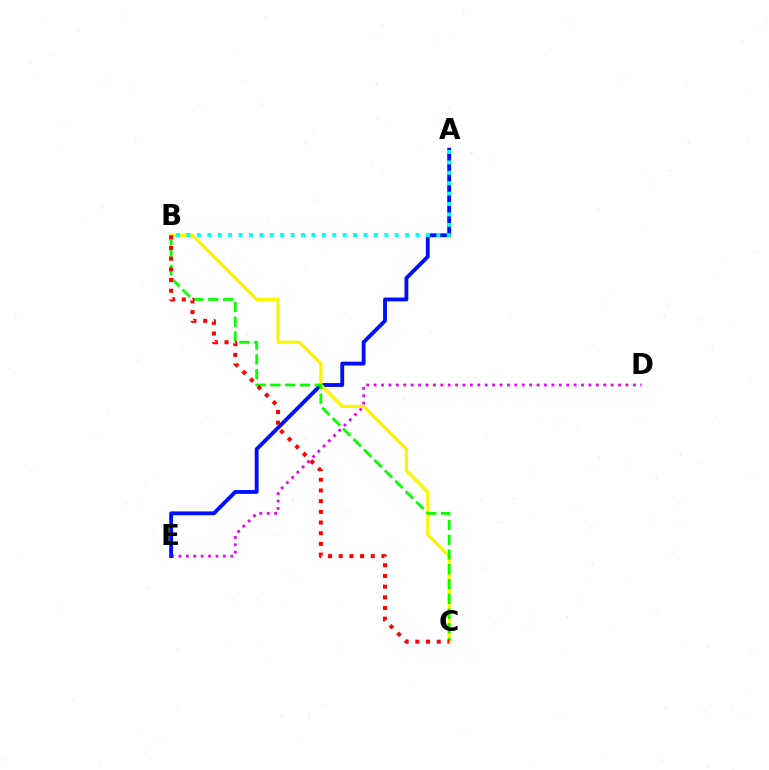{('D', 'E'): [{'color': '#ee00ff', 'line_style': 'dotted', 'thickness': 2.01}], ('A', 'E'): [{'color': '#0010ff', 'line_style': 'solid', 'thickness': 2.78}], ('B', 'C'): [{'color': '#fcf500', 'line_style': 'solid', 'thickness': 2.28}, {'color': '#08ff00', 'line_style': 'dashed', 'thickness': 2.01}, {'color': '#ff0000', 'line_style': 'dotted', 'thickness': 2.9}], ('A', 'B'): [{'color': '#00fff6', 'line_style': 'dotted', 'thickness': 2.83}]}